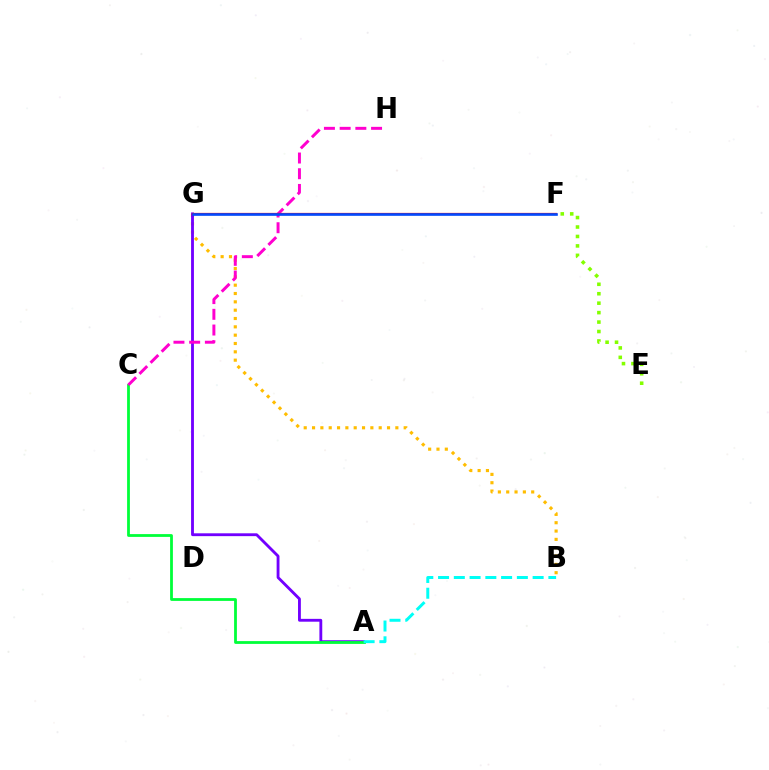{('E', 'F'): [{'color': '#84ff00', 'line_style': 'dotted', 'thickness': 2.57}], ('B', 'G'): [{'color': '#ffbd00', 'line_style': 'dotted', 'thickness': 2.26}], ('A', 'G'): [{'color': '#7200ff', 'line_style': 'solid', 'thickness': 2.05}], ('A', 'C'): [{'color': '#00ff39', 'line_style': 'solid', 'thickness': 2.01}], ('C', 'H'): [{'color': '#ff00cf', 'line_style': 'dashed', 'thickness': 2.13}], ('A', 'B'): [{'color': '#00fff6', 'line_style': 'dashed', 'thickness': 2.14}], ('F', 'G'): [{'color': '#ff0000', 'line_style': 'solid', 'thickness': 1.61}, {'color': '#004bff', 'line_style': 'solid', 'thickness': 1.89}]}